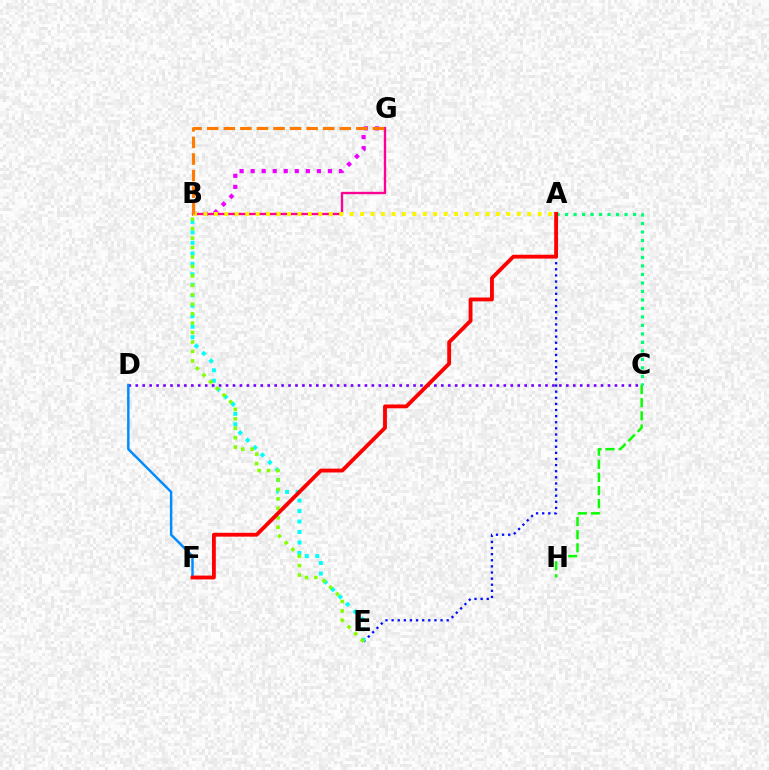{('C', 'H'): [{'color': '#08ff00', 'line_style': 'dashed', 'thickness': 1.78}], ('C', 'D'): [{'color': '#7200ff', 'line_style': 'dotted', 'thickness': 1.89}], ('A', 'E'): [{'color': '#0010ff', 'line_style': 'dotted', 'thickness': 1.66}], ('B', 'G'): [{'color': '#ff0094', 'line_style': 'solid', 'thickness': 1.7}, {'color': '#ee00ff', 'line_style': 'dotted', 'thickness': 3.0}, {'color': '#ff7c00', 'line_style': 'dashed', 'thickness': 2.25}], ('B', 'E'): [{'color': '#00fff6', 'line_style': 'dotted', 'thickness': 2.85}, {'color': '#84ff00', 'line_style': 'dotted', 'thickness': 2.57}], ('A', 'C'): [{'color': '#00ff74', 'line_style': 'dotted', 'thickness': 2.31}], ('D', 'F'): [{'color': '#008cff', 'line_style': 'solid', 'thickness': 1.77}], ('A', 'F'): [{'color': '#ff0000', 'line_style': 'solid', 'thickness': 2.77}], ('A', 'B'): [{'color': '#fcf500', 'line_style': 'dotted', 'thickness': 2.84}]}